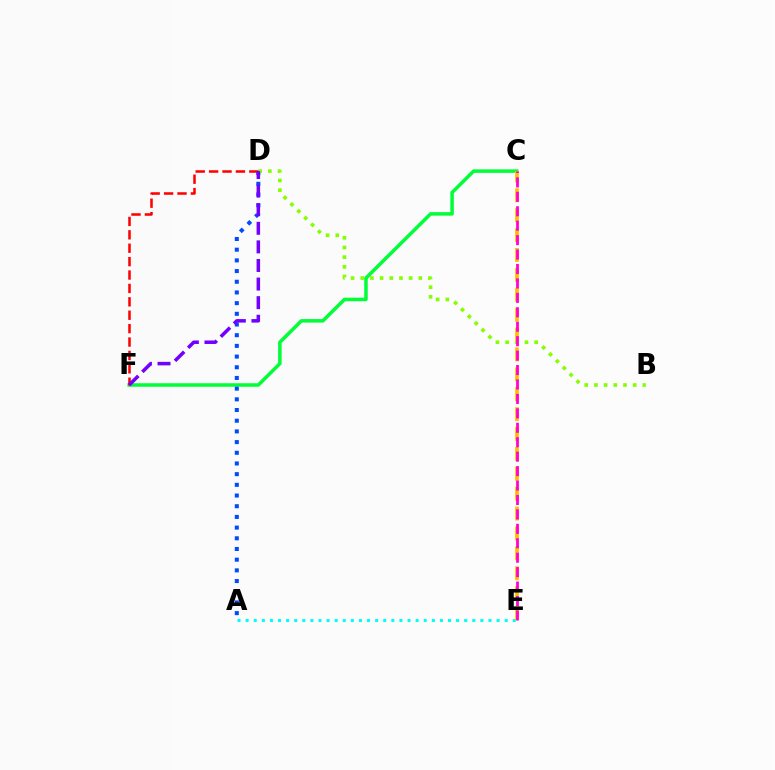{('C', 'F'): [{'color': '#00ff39', 'line_style': 'solid', 'thickness': 2.53}], ('A', 'E'): [{'color': '#00fff6', 'line_style': 'dotted', 'thickness': 2.2}], ('A', 'D'): [{'color': '#004bff', 'line_style': 'dotted', 'thickness': 2.9}], ('B', 'D'): [{'color': '#84ff00', 'line_style': 'dotted', 'thickness': 2.63}], ('C', 'E'): [{'color': '#ffbd00', 'line_style': 'dashed', 'thickness': 2.7}, {'color': '#ff00cf', 'line_style': 'dashed', 'thickness': 1.96}], ('D', 'F'): [{'color': '#ff0000', 'line_style': 'dashed', 'thickness': 1.82}, {'color': '#7200ff', 'line_style': 'dashed', 'thickness': 2.53}]}